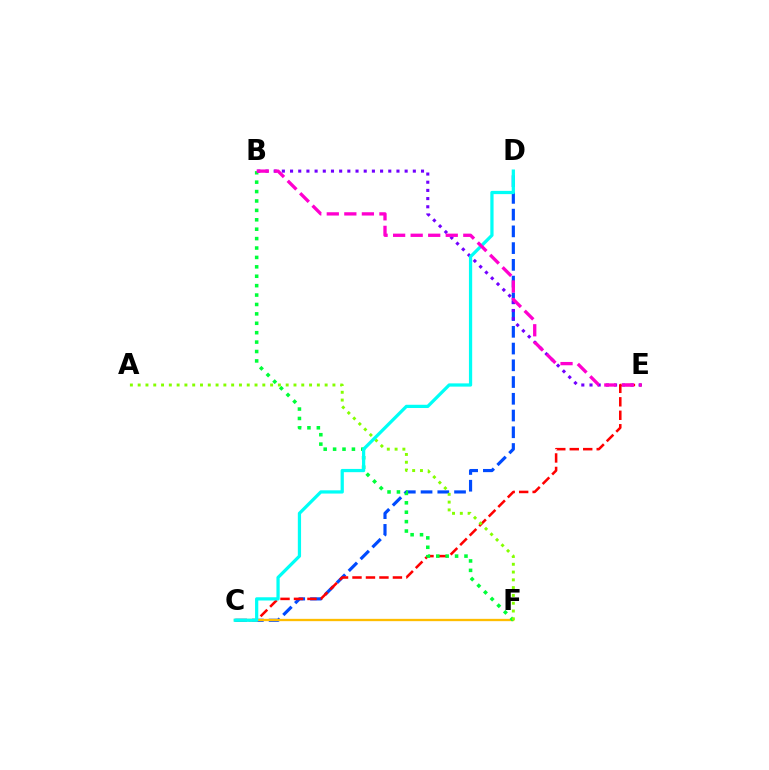{('C', 'D'): [{'color': '#004bff', 'line_style': 'dashed', 'thickness': 2.27}, {'color': '#00fff6', 'line_style': 'solid', 'thickness': 2.33}], ('C', 'E'): [{'color': '#ff0000', 'line_style': 'dashed', 'thickness': 1.83}], ('C', 'F'): [{'color': '#ffbd00', 'line_style': 'solid', 'thickness': 1.67}], ('B', 'F'): [{'color': '#00ff39', 'line_style': 'dotted', 'thickness': 2.56}], ('B', 'E'): [{'color': '#7200ff', 'line_style': 'dotted', 'thickness': 2.22}, {'color': '#ff00cf', 'line_style': 'dashed', 'thickness': 2.38}], ('A', 'F'): [{'color': '#84ff00', 'line_style': 'dotted', 'thickness': 2.12}]}